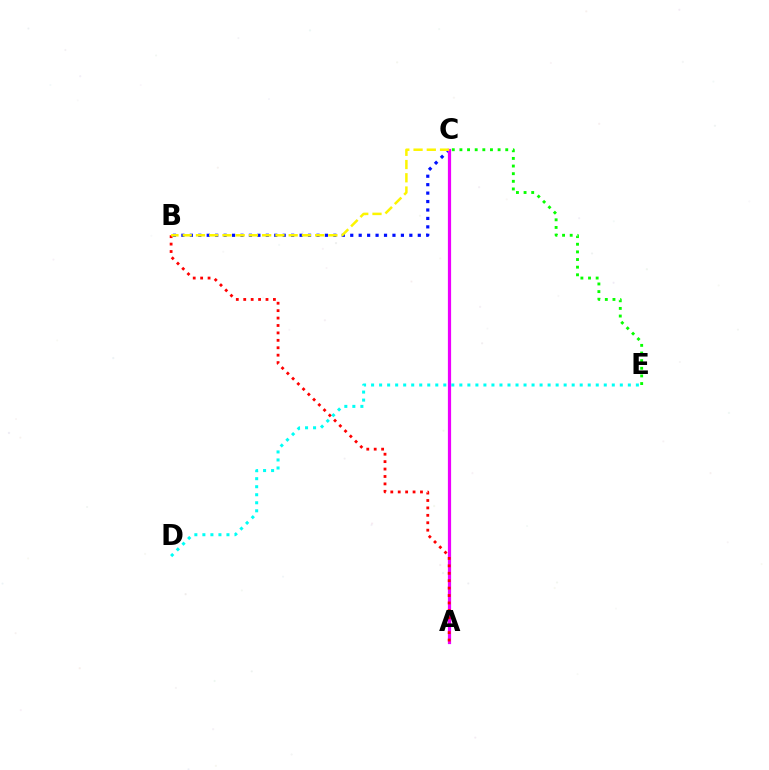{('B', 'C'): [{'color': '#0010ff', 'line_style': 'dotted', 'thickness': 2.29}, {'color': '#fcf500', 'line_style': 'dashed', 'thickness': 1.8}], ('C', 'E'): [{'color': '#08ff00', 'line_style': 'dotted', 'thickness': 2.08}], ('D', 'E'): [{'color': '#00fff6', 'line_style': 'dotted', 'thickness': 2.18}], ('A', 'C'): [{'color': '#ee00ff', 'line_style': 'solid', 'thickness': 2.31}], ('A', 'B'): [{'color': '#ff0000', 'line_style': 'dotted', 'thickness': 2.02}]}